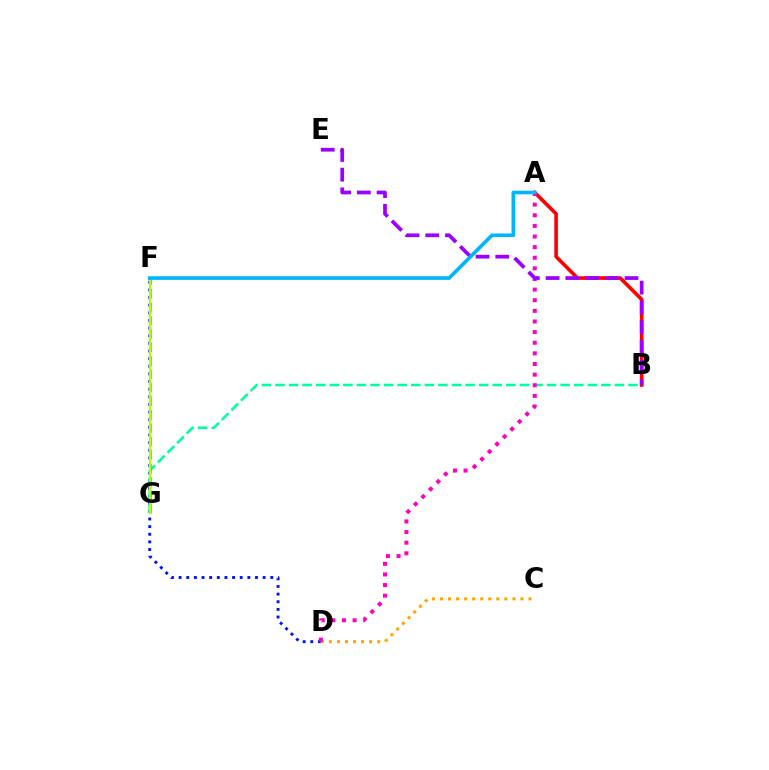{('D', 'F'): [{'color': '#0010ff', 'line_style': 'dotted', 'thickness': 2.07}], ('A', 'B'): [{'color': '#ff0000', 'line_style': 'solid', 'thickness': 2.6}], ('B', 'G'): [{'color': '#00ff9d', 'line_style': 'dashed', 'thickness': 1.84}], ('F', 'G'): [{'color': '#08ff00', 'line_style': 'dashed', 'thickness': 1.83}, {'color': '#b3ff00', 'line_style': 'solid', 'thickness': 1.62}], ('C', 'D'): [{'color': '#ffa500', 'line_style': 'dotted', 'thickness': 2.19}], ('A', 'D'): [{'color': '#ff00bd', 'line_style': 'dotted', 'thickness': 2.89}], ('B', 'E'): [{'color': '#9b00ff', 'line_style': 'dashed', 'thickness': 2.68}], ('A', 'F'): [{'color': '#00b5ff', 'line_style': 'solid', 'thickness': 2.62}]}